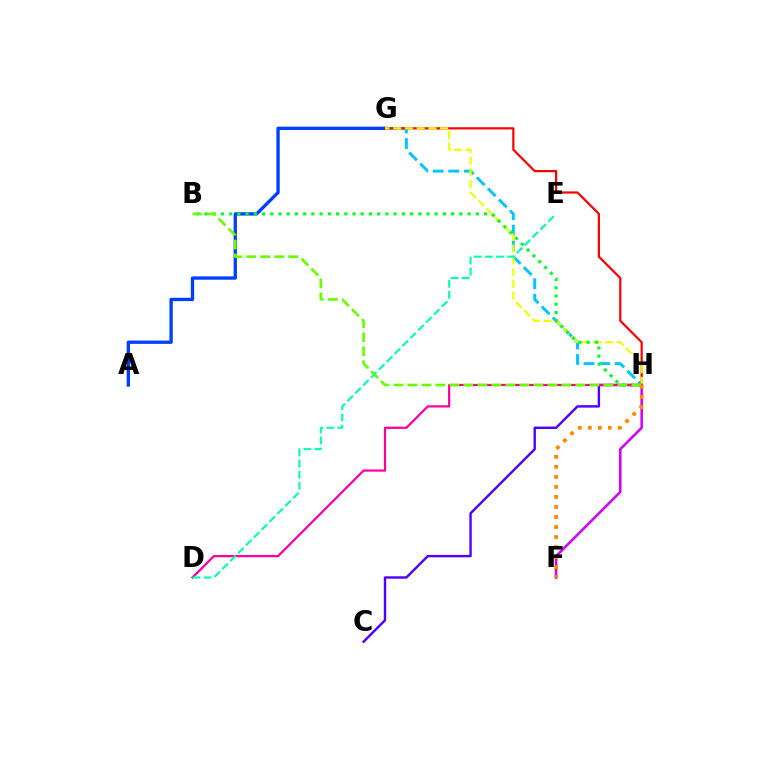{('A', 'G'): [{'color': '#003fff', 'line_style': 'solid', 'thickness': 2.39}], ('G', 'H'): [{'color': '#00c7ff', 'line_style': 'dashed', 'thickness': 2.12}, {'color': '#ff0000', 'line_style': 'solid', 'thickness': 1.59}, {'color': '#eeff00', 'line_style': 'dashed', 'thickness': 1.59}], ('C', 'H'): [{'color': '#4f00ff', 'line_style': 'solid', 'thickness': 1.74}], ('F', 'H'): [{'color': '#d600ff', 'line_style': 'solid', 'thickness': 1.84}, {'color': '#ff8800', 'line_style': 'dotted', 'thickness': 2.73}], ('B', 'H'): [{'color': '#00ff27', 'line_style': 'dotted', 'thickness': 2.23}, {'color': '#66ff00', 'line_style': 'dashed', 'thickness': 1.9}], ('D', 'H'): [{'color': '#ff00a0', 'line_style': 'solid', 'thickness': 1.62}], ('D', 'E'): [{'color': '#00ffaf', 'line_style': 'dashed', 'thickness': 1.51}]}